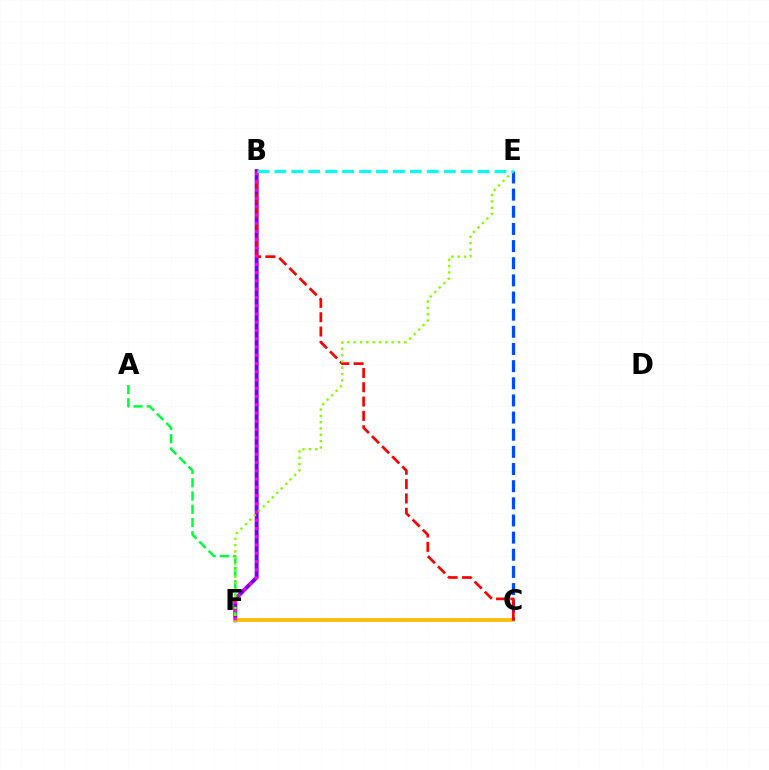{('B', 'F'): [{'color': '#7200ff', 'line_style': 'solid', 'thickness': 2.83}, {'color': '#ff00cf', 'line_style': 'dotted', 'thickness': 2.24}], ('C', 'F'): [{'color': '#ffbd00', 'line_style': 'solid', 'thickness': 2.72}], ('C', 'E'): [{'color': '#004bff', 'line_style': 'dashed', 'thickness': 2.33}], ('B', 'C'): [{'color': '#ff0000', 'line_style': 'dashed', 'thickness': 1.95}], ('A', 'F'): [{'color': '#00ff39', 'line_style': 'dashed', 'thickness': 1.8}], ('E', 'F'): [{'color': '#84ff00', 'line_style': 'dotted', 'thickness': 1.72}], ('B', 'E'): [{'color': '#00fff6', 'line_style': 'dashed', 'thickness': 2.3}]}